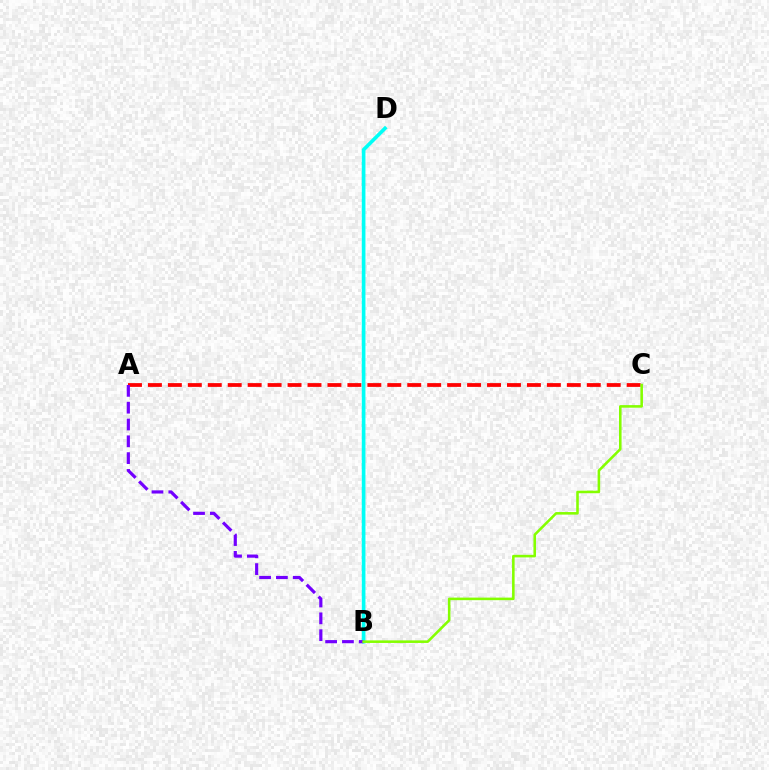{('A', 'C'): [{'color': '#ff0000', 'line_style': 'dashed', 'thickness': 2.71}], ('B', 'D'): [{'color': '#00fff6', 'line_style': 'solid', 'thickness': 2.63}], ('A', 'B'): [{'color': '#7200ff', 'line_style': 'dashed', 'thickness': 2.28}], ('B', 'C'): [{'color': '#84ff00', 'line_style': 'solid', 'thickness': 1.85}]}